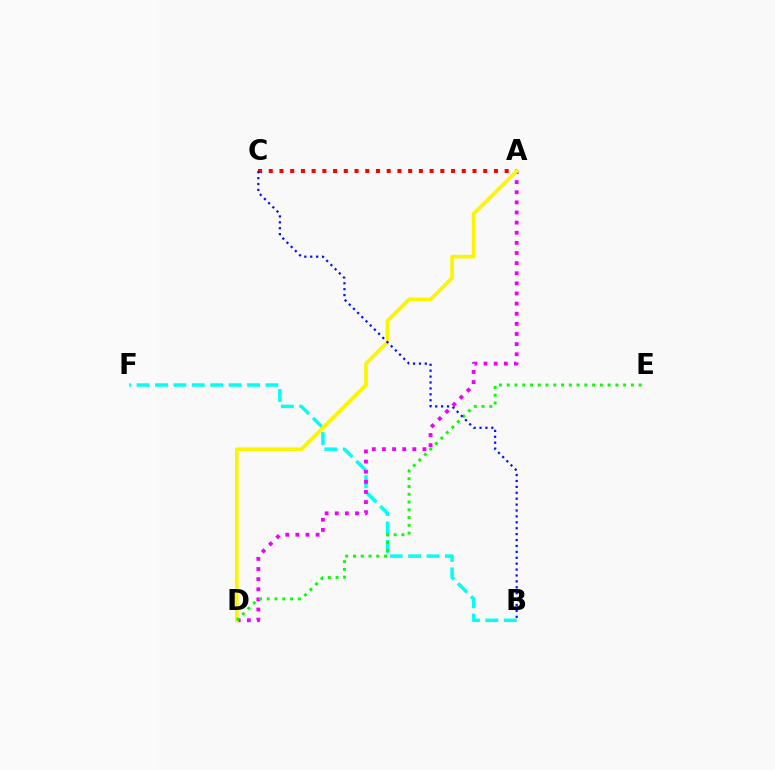{('B', 'F'): [{'color': '#00fff6', 'line_style': 'dashed', 'thickness': 2.5}], ('A', 'C'): [{'color': '#ff0000', 'line_style': 'dotted', 'thickness': 2.91}], ('A', 'D'): [{'color': '#ee00ff', 'line_style': 'dotted', 'thickness': 2.75}, {'color': '#fcf500', 'line_style': 'solid', 'thickness': 2.65}], ('D', 'E'): [{'color': '#08ff00', 'line_style': 'dotted', 'thickness': 2.11}], ('B', 'C'): [{'color': '#0010ff', 'line_style': 'dotted', 'thickness': 1.6}]}